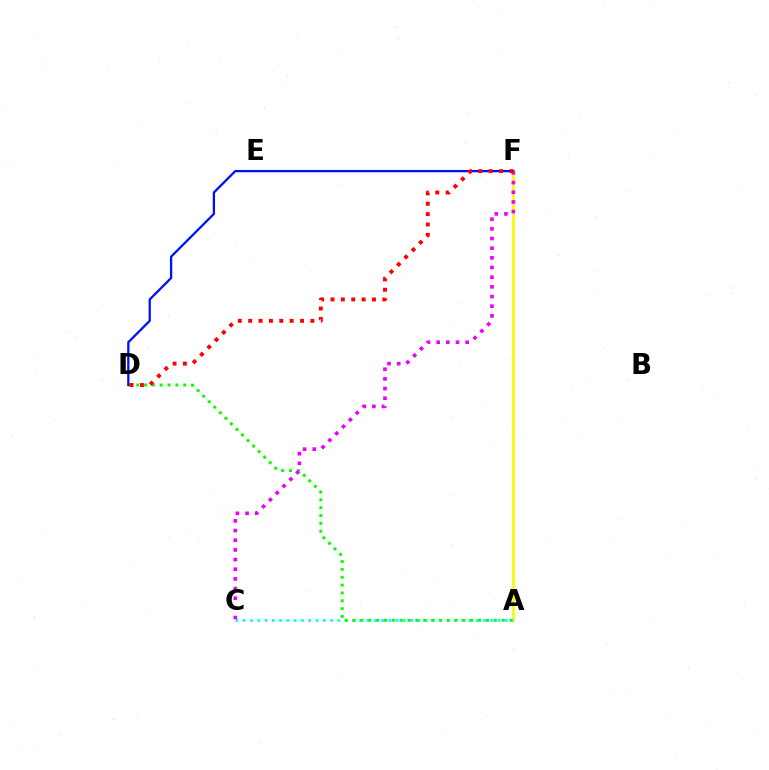{('A', 'F'): [{'color': '#fcf500', 'line_style': 'solid', 'thickness': 1.85}], ('A', 'C'): [{'color': '#00fff6', 'line_style': 'dotted', 'thickness': 1.98}], ('A', 'D'): [{'color': '#08ff00', 'line_style': 'dotted', 'thickness': 2.13}], ('D', 'F'): [{'color': '#0010ff', 'line_style': 'solid', 'thickness': 1.65}, {'color': '#ff0000', 'line_style': 'dotted', 'thickness': 2.82}], ('C', 'F'): [{'color': '#ee00ff', 'line_style': 'dotted', 'thickness': 2.63}]}